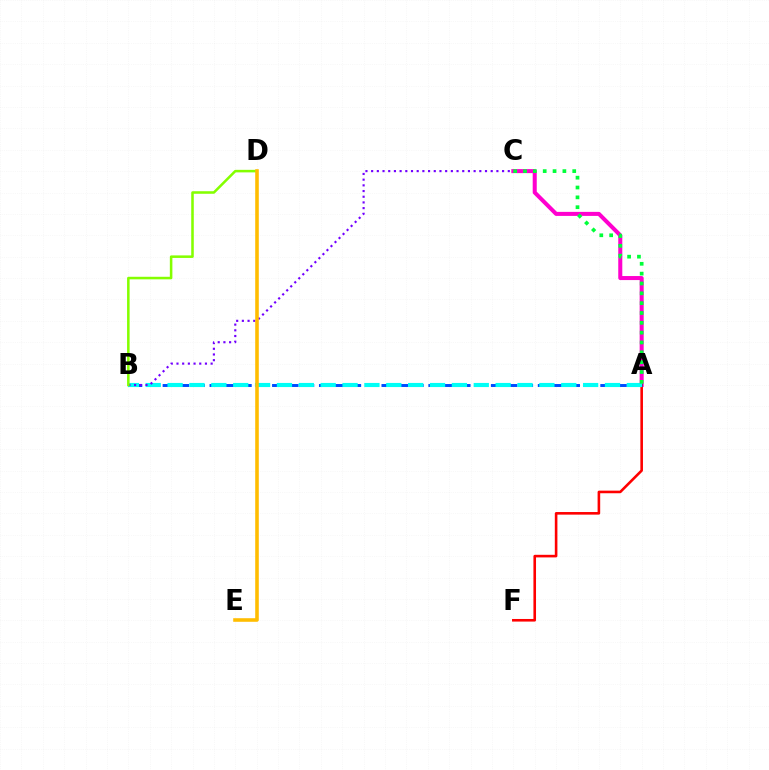{('A', 'C'): [{'color': '#ff00cf', 'line_style': 'solid', 'thickness': 2.91}, {'color': '#00ff39', 'line_style': 'dotted', 'thickness': 2.67}], ('A', 'F'): [{'color': '#ff0000', 'line_style': 'solid', 'thickness': 1.87}], ('A', 'B'): [{'color': '#004bff', 'line_style': 'dashed', 'thickness': 2.12}, {'color': '#00fff6', 'line_style': 'dashed', 'thickness': 2.97}], ('B', 'C'): [{'color': '#7200ff', 'line_style': 'dotted', 'thickness': 1.55}], ('B', 'D'): [{'color': '#84ff00', 'line_style': 'solid', 'thickness': 1.83}], ('D', 'E'): [{'color': '#ffbd00', 'line_style': 'solid', 'thickness': 2.58}]}